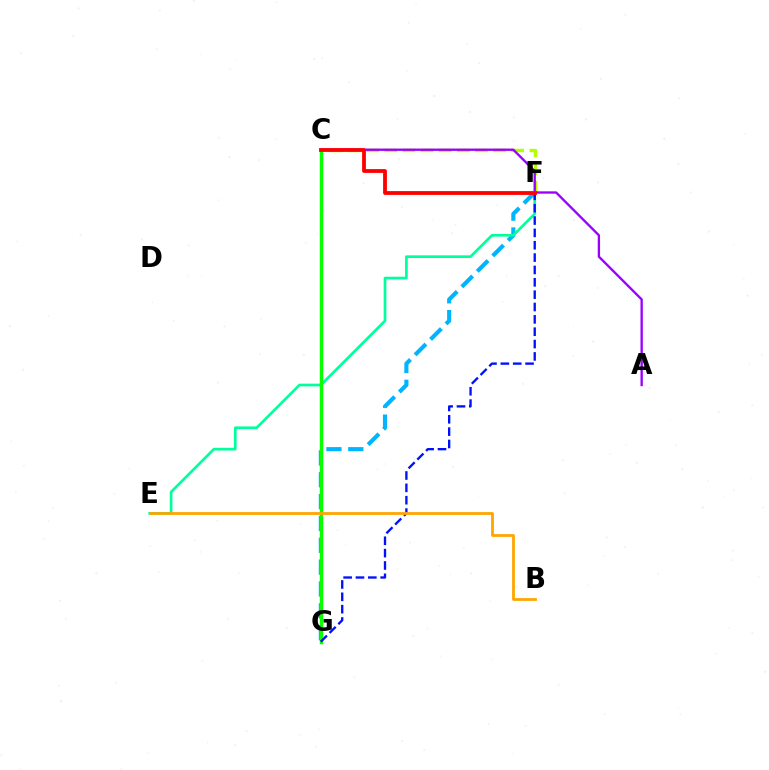{('F', 'G'): [{'color': '#00b5ff', 'line_style': 'dashed', 'thickness': 2.97}, {'color': '#0010ff', 'line_style': 'dashed', 'thickness': 1.68}], ('C', 'F'): [{'color': '#b3ff00', 'line_style': 'dashed', 'thickness': 2.46}, {'color': '#ff0000', 'line_style': 'solid', 'thickness': 2.73}], ('A', 'C'): [{'color': '#9b00ff', 'line_style': 'solid', 'thickness': 1.68}], ('C', 'G'): [{'color': '#ff00bd', 'line_style': 'dotted', 'thickness': 2.12}, {'color': '#08ff00', 'line_style': 'solid', 'thickness': 2.5}], ('E', 'F'): [{'color': '#00ff9d', 'line_style': 'solid', 'thickness': 1.94}], ('B', 'E'): [{'color': '#ffa500', 'line_style': 'solid', 'thickness': 2.0}]}